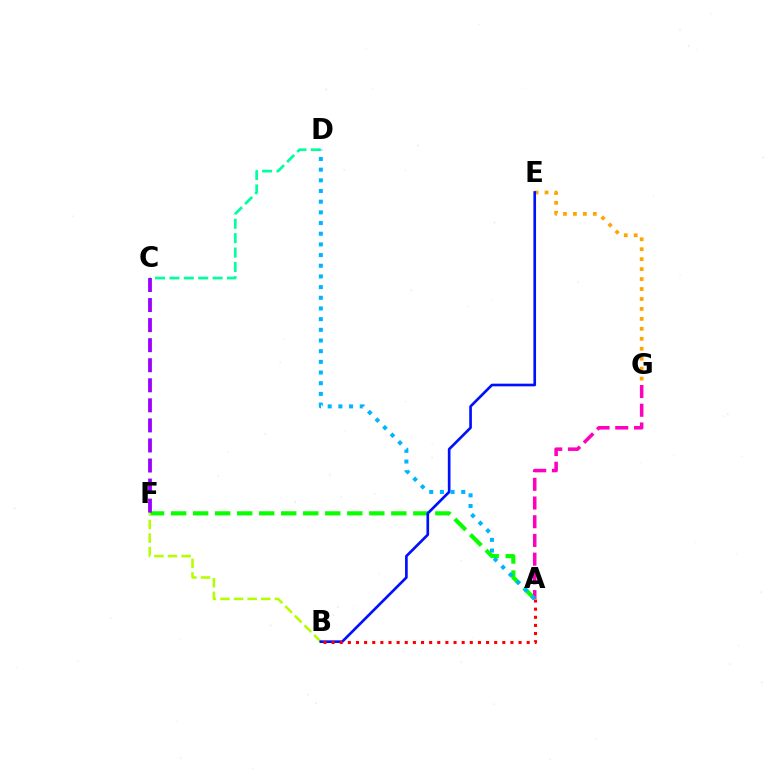{('A', 'F'): [{'color': '#08ff00', 'line_style': 'dashed', 'thickness': 2.99}], ('C', 'D'): [{'color': '#00ff9d', 'line_style': 'dashed', 'thickness': 1.96}], ('C', 'F'): [{'color': '#9b00ff', 'line_style': 'dashed', 'thickness': 2.72}], ('E', 'G'): [{'color': '#ffa500', 'line_style': 'dotted', 'thickness': 2.7}], ('B', 'F'): [{'color': '#b3ff00', 'line_style': 'dashed', 'thickness': 1.85}], ('A', 'G'): [{'color': '#ff00bd', 'line_style': 'dashed', 'thickness': 2.54}], ('B', 'E'): [{'color': '#0010ff', 'line_style': 'solid', 'thickness': 1.92}], ('A', 'B'): [{'color': '#ff0000', 'line_style': 'dotted', 'thickness': 2.21}], ('A', 'D'): [{'color': '#00b5ff', 'line_style': 'dotted', 'thickness': 2.9}]}